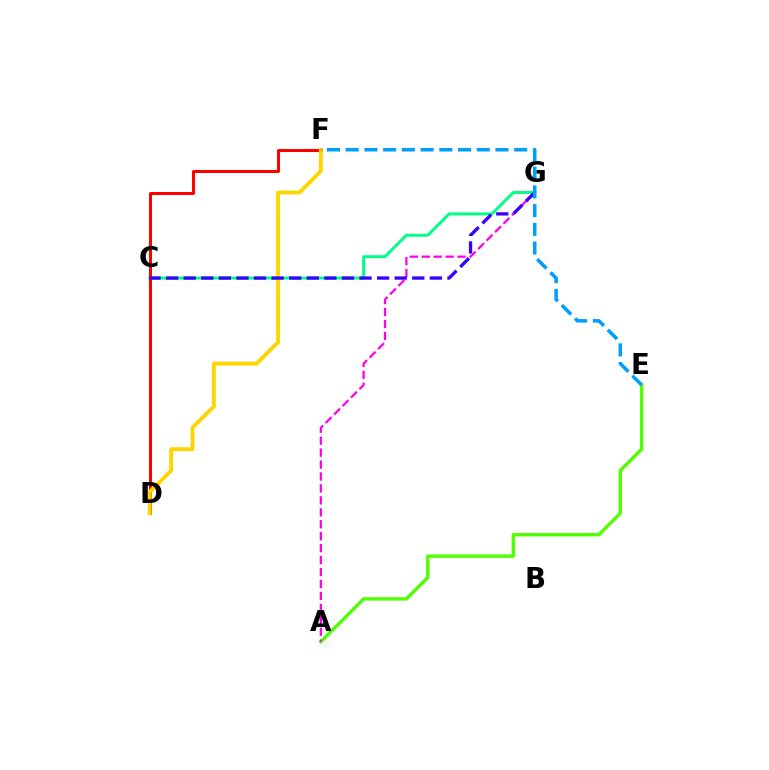{('C', 'G'): [{'color': '#00ff86', 'line_style': 'solid', 'thickness': 2.13}, {'color': '#3700ff', 'line_style': 'dashed', 'thickness': 2.39}], ('D', 'F'): [{'color': '#ff0000', 'line_style': 'solid', 'thickness': 2.17}, {'color': '#ffd500', 'line_style': 'solid', 'thickness': 2.78}], ('A', 'E'): [{'color': '#4fff00', 'line_style': 'solid', 'thickness': 2.44}], ('A', 'G'): [{'color': '#ff00ed', 'line_style': 'dashed', 'thickness': 1.62}], ('E', 'F'): [{'color': '#009eff', 'line_style': 'dashed', 'thickness': 2.54}]}